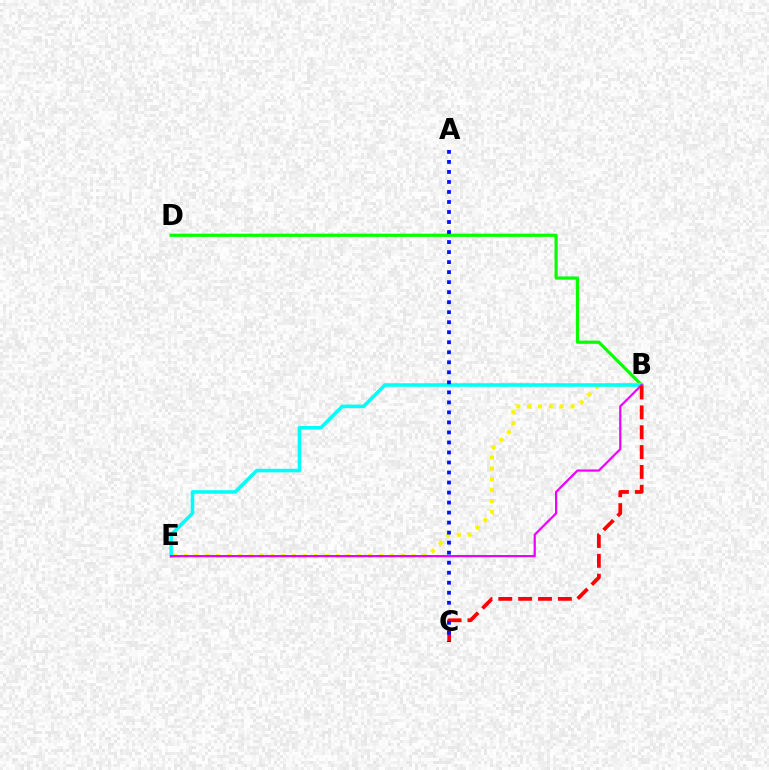{('B', 'D'): [{'color': '#08ff00', 'line_style': 'solid', 'thickness': 2.31}], ('B', 'E'): [{'color': '#fcf500', 'line_style': 'dotted', 'thickness': 2.95}, {'color': '#00fff6', 'line_style': 'solid', 'thickness': 2.55}, {'color': '#ee00ff', 'line_style': 'solid', 'thickness': 1.59}], ('B', 'C'): [{'color': '#ff0000', 'line_style': 'dashed', 'thickness': 2.7}], ('A', 'C'): [{'color': '#0010ff', 'line_style': 'dotted', 'thickness': 2.72}]}